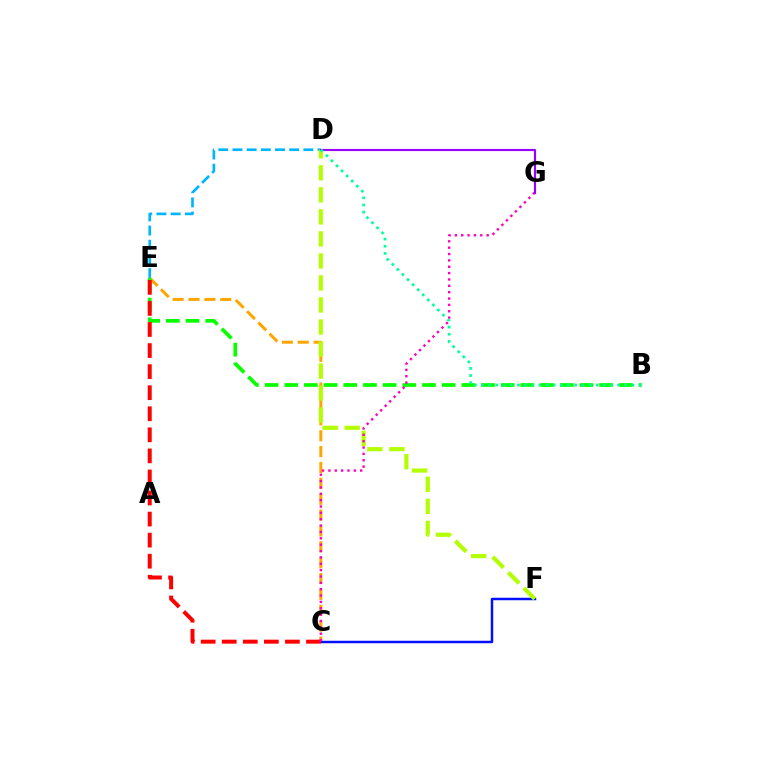{('D', 'E'): [{'color': '#00b5ff', 'line_style': 'dashed', 'thickness': 1.93}], ('C', 'E'): [{'color': '#ffa500', 'line_style': 'dashed', 'thickness': 2.16}, {'color': '#ff0000', 'line_style': 'dashed', 'thickness': 2.86}], ('B', 'E'): [{'color': '#08ff00', 'line_style': 'dashed', 'thickness': 2.67}], ('C', 'F'): [{'color': '#0010ff', 'line_style': 'solid', 'thickness': 1.77}], ('D', 'F'): [{'color': '#b3ff00', 'line_style': 'dashed', 'thickness': 2.99}], ('C', 'G'): [{'color': '#ff00bd', 'line_style': 'dotted', 'thickness': 1.73}], ('D', 'G'): [{'color': '#9b00ff', 'line_style': 'solid', 'thickness': 1.55}], ('B', 'D'): [{'color': '#00ff9d', 'line_style': 'dotted', 'thickness': 1.95}]}